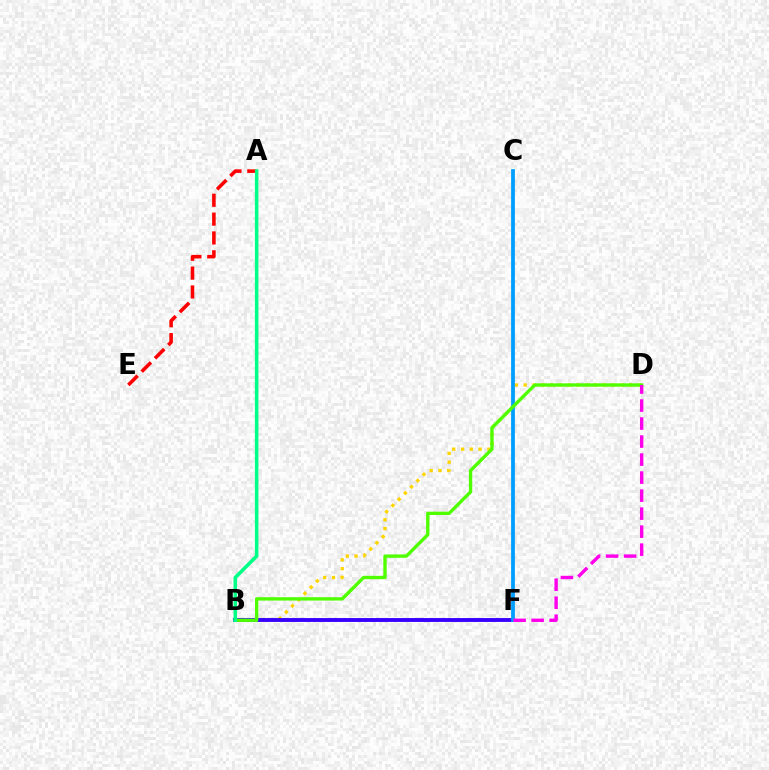{('B', 'D'): [{'color': '#ffd500', 'line_style': 'dotted', 'thickness': 2.39}, {'color': '#4fff00', 'line_style': 'solid', 'thickness': 2.41}], ('B', 'F'): [{'color': '#3700ff', 'line_style': 'solid', 'thickness': 2.79}], ('C', 'F'): [{'color': '#009eff', 'line_style': 'solid', 'thickness': 2.72}], ('A', 'E'): [{'color': '#ff0000', 'line_style': 'dashed', 'thickness': 2.56}], ('A', 'B'): [{'color': '#00ff86', 'line_style': 'solid', 'thickness': 2.54}], ('D', 'F'): [{'color': '#ff00ed', 'line_style': 'dashed', 'thickness': 2.45}]}